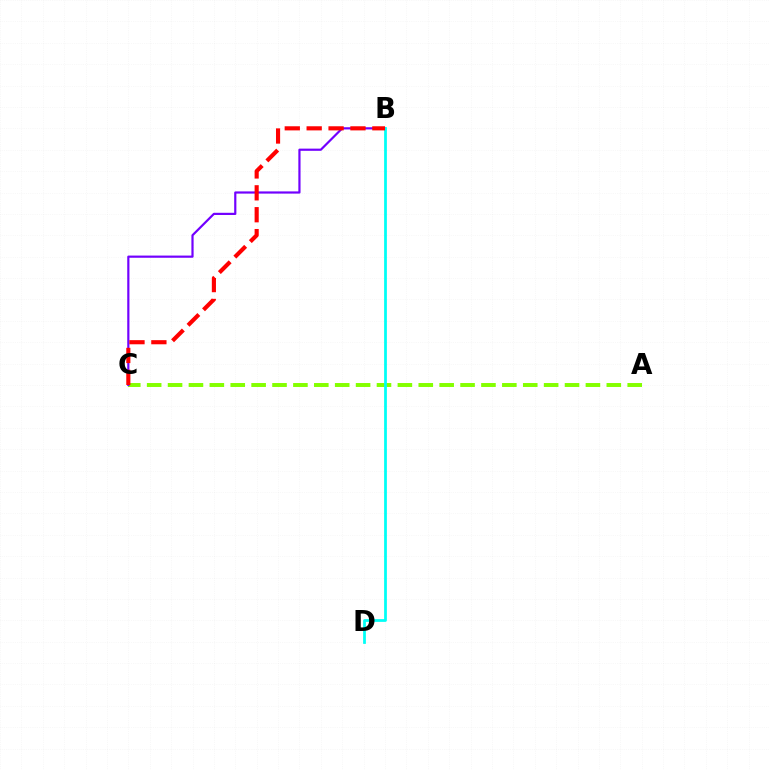{('A', 'C'): [{'color': '#84ff00', 'line_style': 'dashed', 'thickness': 2.84}], ('B', 'C'): [{'color': '#7200ff', 'line_style': 'solid', 'thickness': 1.58}, {'color': '#ff0000', 'line_style': 'dashed', 'thickness': 2.97}], ('B', 'D'): [{'color': '#00fff6', 'line_style': 'solid', 'thickness': 1.99}]}